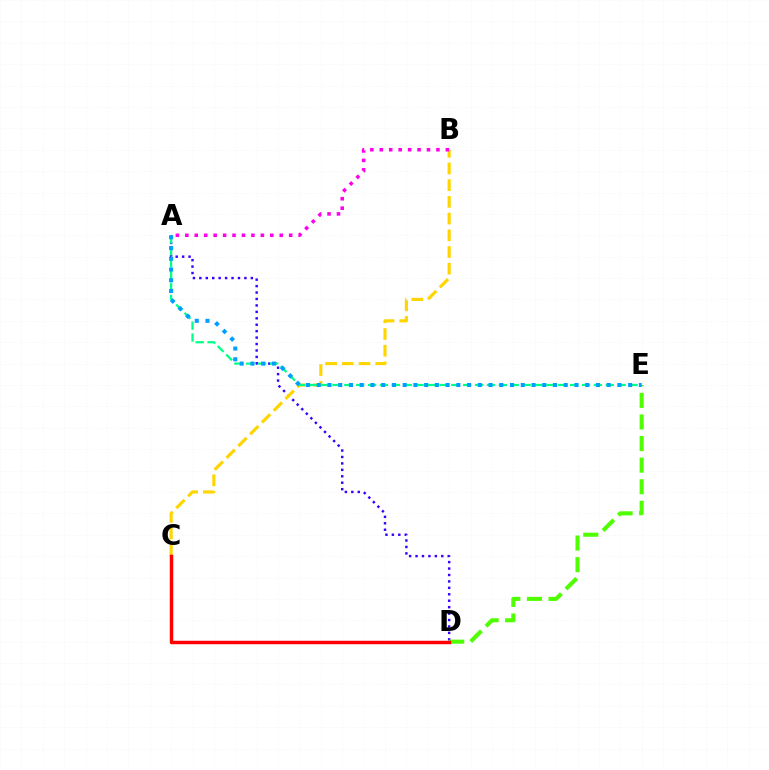{('A', 'D'): [{'color': '#3700ff', 'line_style': 'dotted', 'thickness': 1.75}], ('B', 'C'): [{'color': '#ffd500', 'line_style': 'dashed', 'thickness': 2.27}], ('D', 'E'): [{'color': '#4fff00', 'line_style': 'dashed', 'thickness': 2.93}], ('A', 'E'): [{'color': '#00ff86', 'line_style': 'dashed', 'thickness': 1.61}, {'color': '#009eff', 'line_style': 'dotted', 'thickness': 2.92}], ('A', 'B'): [{'color': '#ff00ed', 'line_style': 'dotted', 'thickness': 2.57}], ('C', 'D'): [{'color': '#ff0000', 'line_style': 'solid', 'thickness': 2.49}]}